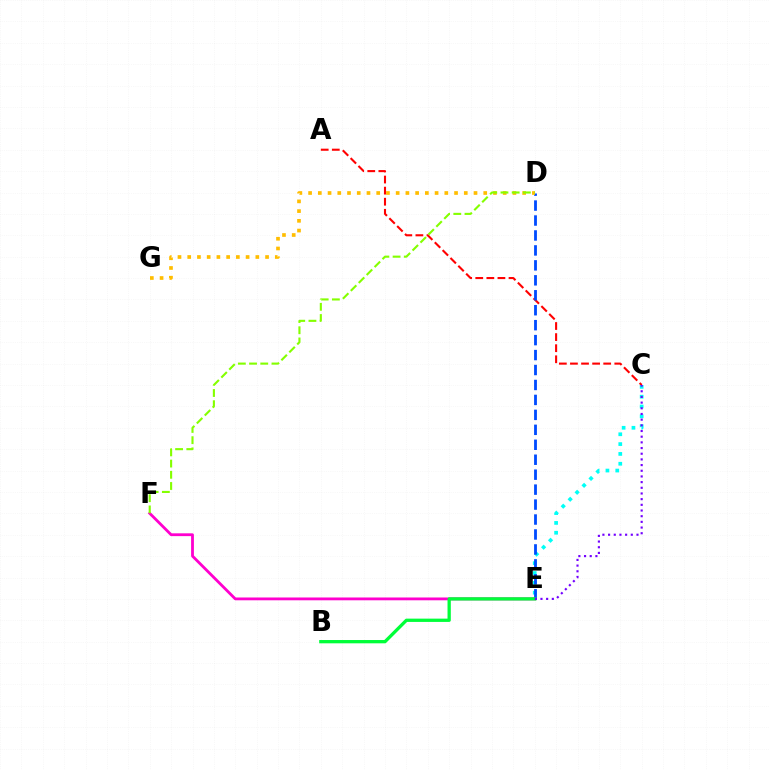{('A', 'C'): [{'color': '#ff0000', 'line_style': 'dashed', 'thickness': 1.51}], ('C', 'E'): [{'color': '#00fff6', 'line_style': 'dotted', 'thickness': 2.67}, {'color': '#7200ff', 'line_style': 'dotted', 'thickness': 1.54}], ('E', 'F'): [{'color': '#ff00cf', 'line_style': 'solid', 'thickness': 2.02}], ('D', 'E'): [{'color': '#004bff', 'line_style': 'dashed', 'thickness': 2.03}], ('B', 'E'): [{'color': '#00ff39', 'line_style': 'solid', 'thickness': 2.37}], ('D', 'G'): [{'color': '#ffbd00', 'line_style': 'dotted', 'thickness': 2.64}], ('D', 'F'): [{'color': '#84ff00', 'line_style': 'dashed', 'thickness': 1.52}]}